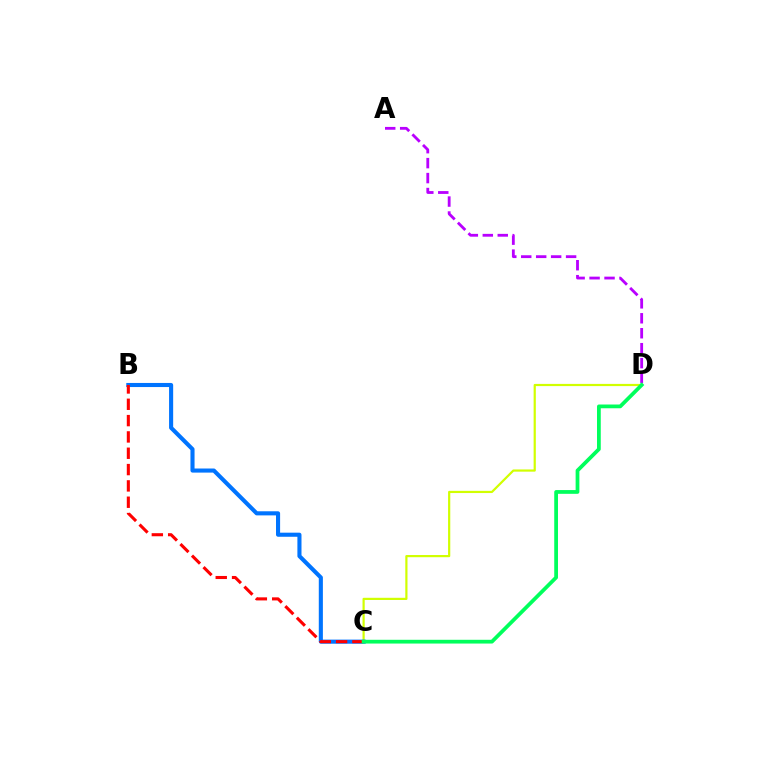{('C', 'D'): [{'color': '#d1ff00', 'line_style': 'solid', 'thickness': 1.59}, {'color': '#00ff5c', 'line_style': 'solid', 'thickness': 2.7}], ('B', 'C'): [{'color': '#0074ff', 'line_style': 'solid', 'thickness': 2.95}, {'color': '#ff0000', 'line_style': 'dashed', 'thickness': 2.22}], ('A', 'D'): [{'color': '#b900ff', 'line_style': 'dashed', 'thickness': 2.03}]}